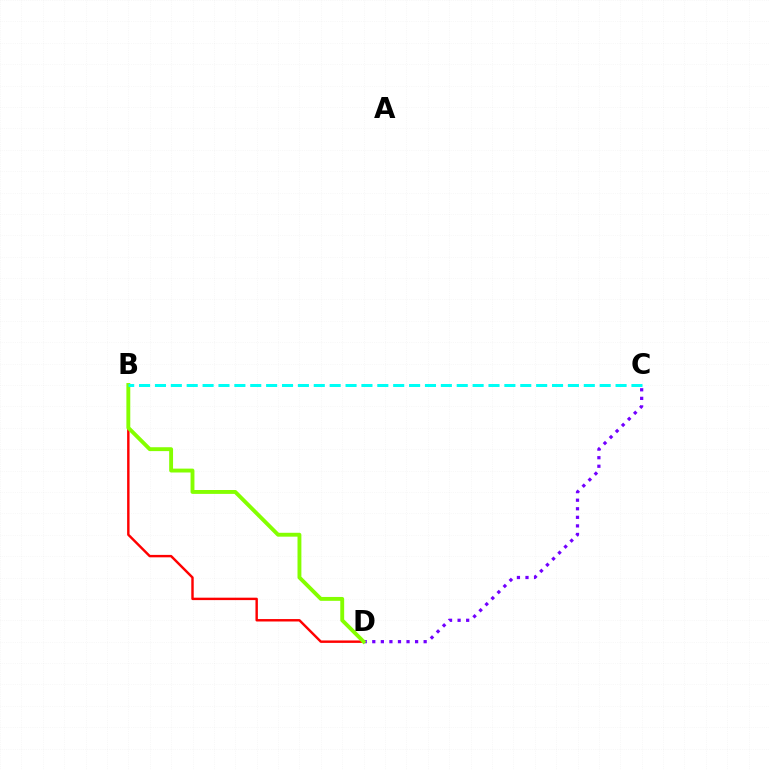{('C', 'D'): [{'color': '#7200ff', 'line_style': 'dotted', 'thickness': 2.33}], ('B', 'D'): [{'color': '#ff0000', 'line_style': 'solid', 'thickness': 1.75}, {'color': '#84ff00', 'line_style': 'solid', 'thickness': 2.8}], ('B', 'C'): [{'color': '#00fff6', 'line_style': 'dashed', 'thickness': 2.16}]}